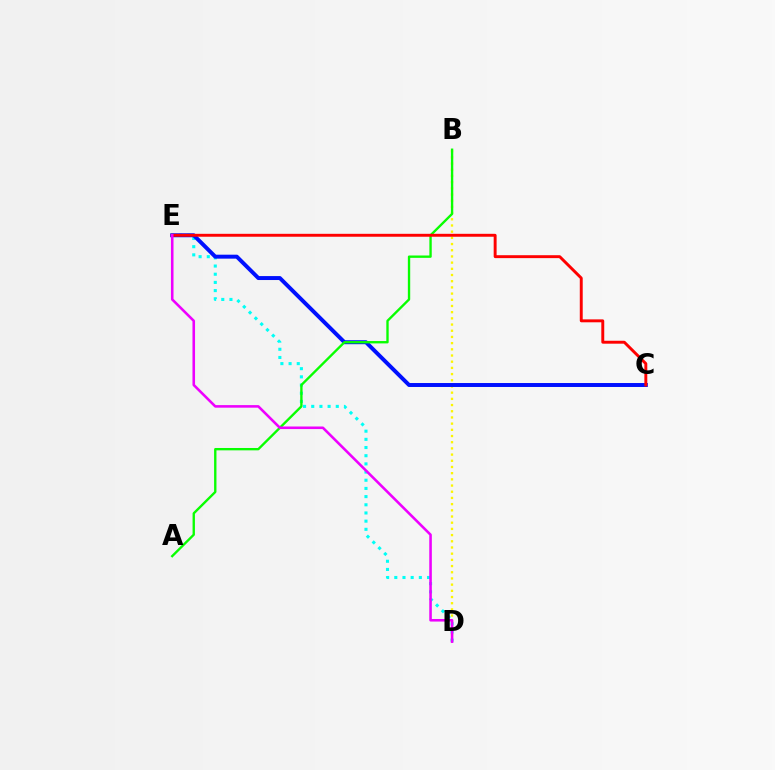{('B', 'D'): [{'color': '#fcf500', 'line_style': 'dotted', 'thickness': 1.68}], ('D', 'E'): [{'color': '#00fff6', 'line_style': 'dotted', 'thickness': 2.22}, {'color': '#ee00ff', 'line_style': 'solid', 'thickness': 1.85}], ('C', 'E'): [{'color': '#0010ff', 'line_style': 'solid', 'thickness': 2.85}, {'color': '#ff0000', 'line_style': 'solid', 'thickness': 2.1}], ('A', 'B'): [{'color': '#08ff00', 'line_style': 'solid', 'thickness': 1.7}]}